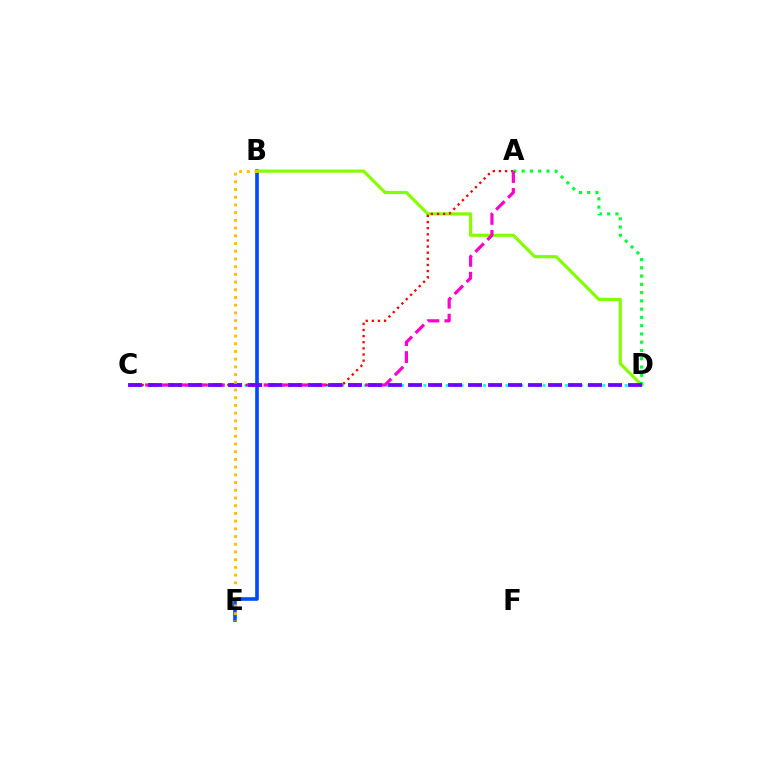{('B', 'E'): [{'color': '#004bff', 'line_style': 'solid', 'thickness': 2.62}, {'color': '#ffbd00', 'line_style': 'dotted', 'thickness': 2.1}], ('B', 'D'): [{'color': '#84ff00', 'line_style': 'solid', 'thickness': 2.29}], ('C', 'D'): [{'color': '#00fff6', 'line_style': 'dotted', 'thickness': 2.03}, {'color': '#7200ff', 'line_style': 'dashed', 'thickness': 2.72}], ('A', 'C'): [{'color': '#ff0000', 'line_style': 'dotted', 'thickness': 1.66}, {'color': '#ff00cf', 'line_style': 'dashed', 'thickness': 2.3}], ('A', 'D'): [{'color': '#00ff39', 'line_style': 'dotted', 'thickness': 2.25}]}